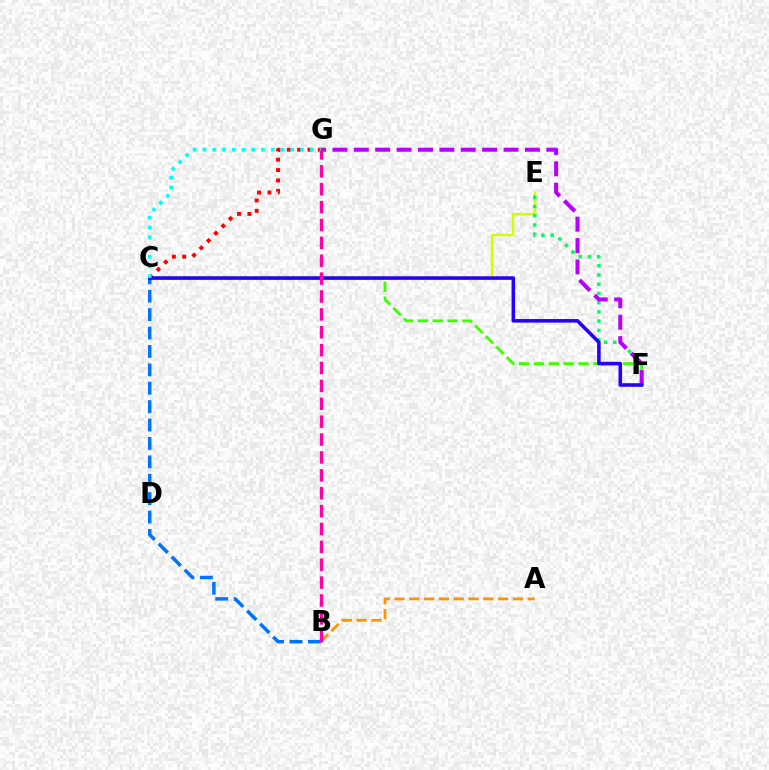{('C', 'F'): [{'color': '#3dff00', 'line_style': 'dashed', 'thickness': 2.02}, {'color': '#2500ff', 'line_style': 'solid', 'thickness': 2.57}], ('C', 'E'): [{'color': '#d1ff00', 'line_style': 'solid', 'thickness': 1.73}], ('E', 'F'): [{'color': '#00ff5c', 'line_style': 'dotted', 'thickness': 2.51}], ('A', 'B'): [{'color': '#ff9400', 'line_style': 'dashed', 'thickness': 2.01}], ('B', 'C'): [{'color': '#0074ff', 'line_style': 'dashed', 'thickness': 2.5}], ('F', 'G'): [{'color': '#b900ff', 'line_style': 'dashed', 'thickness': 2.91}], ('C', 'G'): [{'color': '#ff0000', 'line_style': 'dotted', 'thickness': 2.81}, {'color': '#00fff6', 'line_style': 'dotted', 'thickness': 2.65}], ('B', 'G'): [{'color': '#ff00ac', 'line_style': 'dashed', 'thickness': 2.43}]}